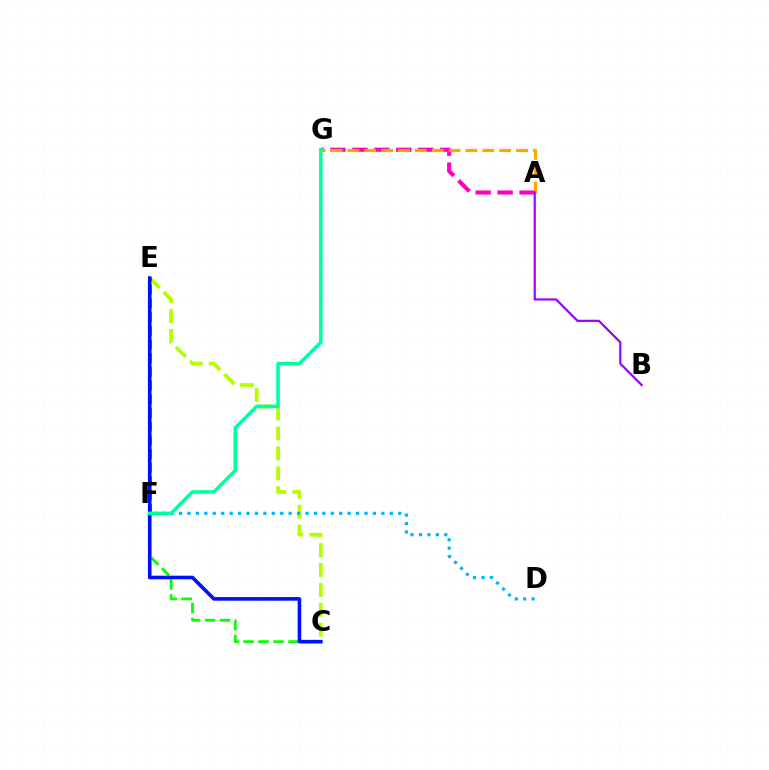{('C', 'E'): [{'color': '#b3ff00', 'line_style': 'dashed', 'thickness': 2.71}, {'color': '#0010ff', 'line_style': 'solid', 'thickness': 2.61}], ('A', 'G'): [{'color': '#ff00bd', 'line_style': 'dashed', 'thickness': 2.98}, {'color': '#ffa500', 'line_style': 'dashed', 'thickness': 2.29}], ('E', 'F'): [{'color': '#ff0000', 'line_style': 'dashed', 'thickness': 1.86}], ('C', 'F'): [{'color': '#08ff00', 'line_style': 'dashed', 'thickness': 2.03}], ('D', 'F'): [{'color': '#00b5ff', 'line_style': 'dotted', 'thickness': 2.29}], ('A', 'B'): [{'color': '#9b00ff', 'line_style': 'solid', 'thickness': 1.58}], ('F', 'G'): [{'color': '#00ff9d', 'line_style': 'solid', 'thickness': 2.55}]}